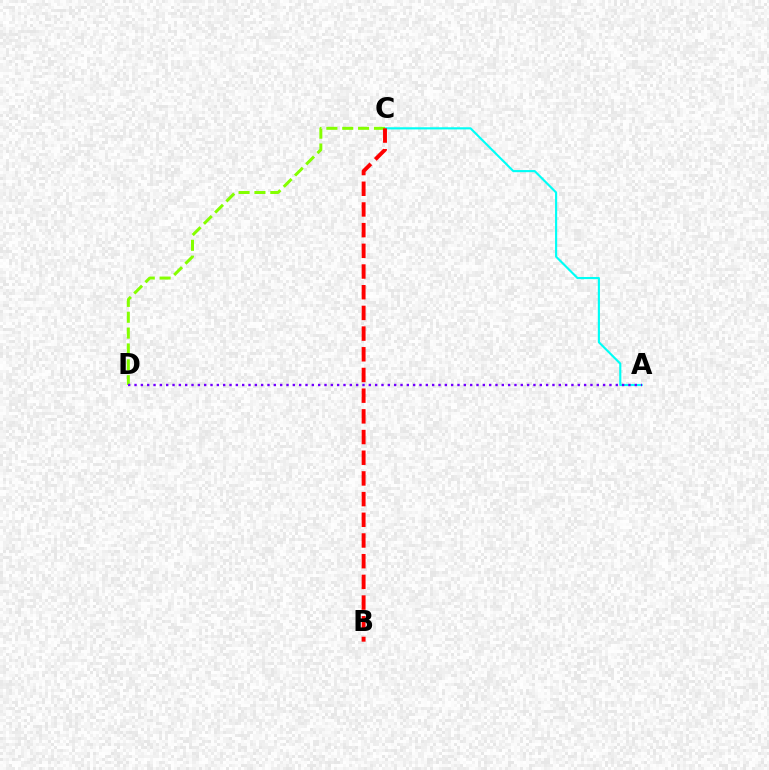{('A', 'C'): [{'color': '#00fff6', 'line_style': 'solid', 'thickness': 1.54}], ('C', 'D'): [{'color': '#84ff00', 'line_style': 'dashed', 'thickness': 2.16}], ('A', 'D'): [{'color': '#7200ff', 'line_style': 'dotted', 'thickness': 1.72}], ('B', 'C'): [{'color': '#ff0000', 'line_style': 'dashed', 'thickness': 2.81}]}